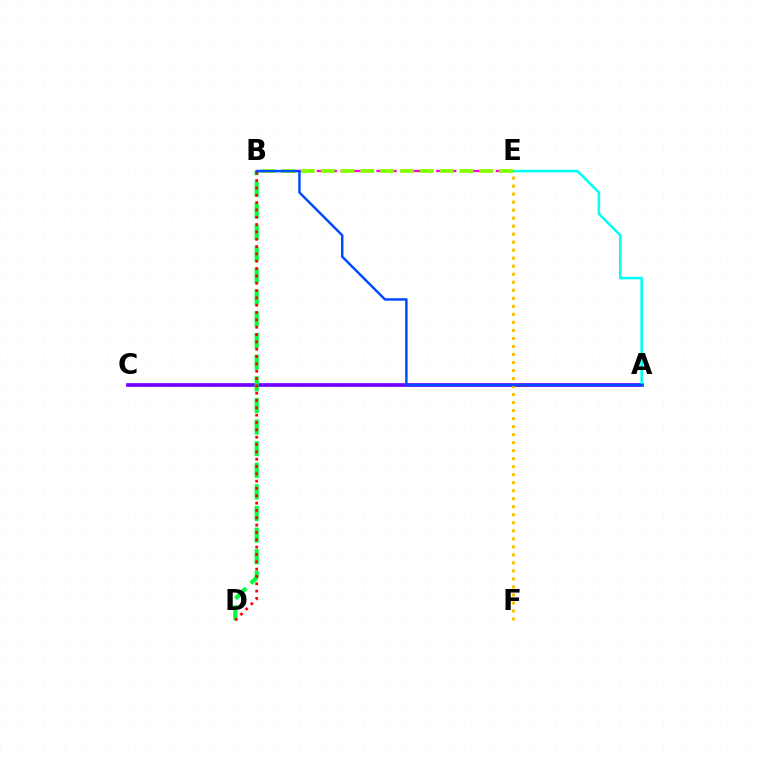{('A', 'C'): [{'color': '#7200ff', 'line_style': 'solid', 'thickness': 2.66}], ('E', 'F'): [{'color': '#ffbd00', 'line_style': 'dotted', 'thickness': 2.18}], ('A', 'E'): [{'color': '#00fff6', 'line_style': 'solid', 'thickness': 1.83}], ('B', 'E'): [{'color': '#ff00cf', 'line_style': 'dashed', 'thickness': 1.62}, {'color': '#84ff00', 'line_style': 'dashed', 'thickness': 2.69}], ('B', 'D'): [{'color': '#00ff39', 'line_style': 'dashed', 'thickness': 2.94}, {'color': '#ff0000', 'line_style': 'dotted', 'thickness': 1.99}], ('A', 'B'): [{'color': '#004bff', 'line_style': 'solid', 'thickness': 1.77}]}